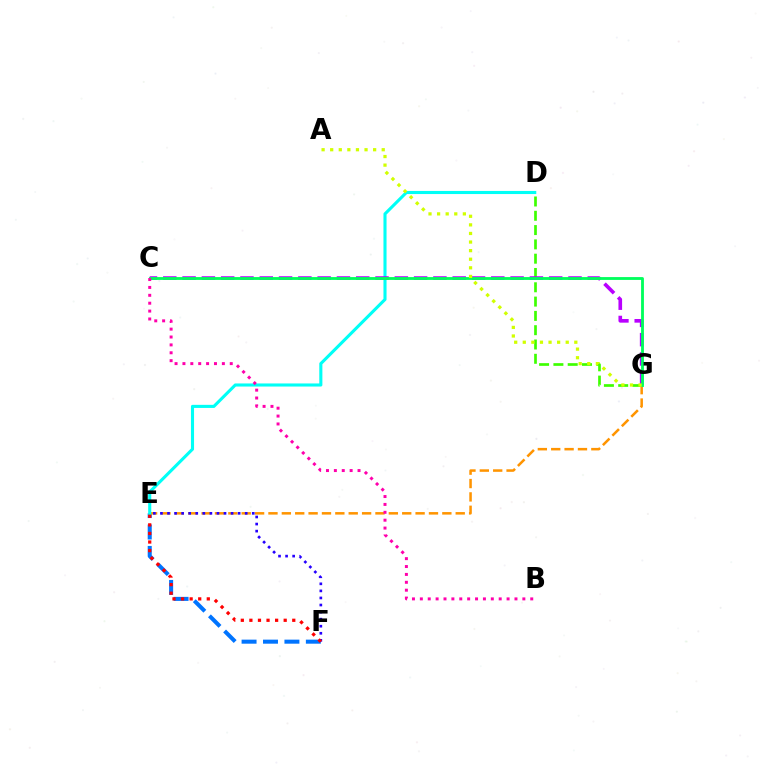{('E', 'F'): [{'color': '#0074ff', 'line_style': 'dashed', 'thickness': 2.91}, {'color': '#2500ff', 'line_style': 'dotted', 'thickness': 1.92}, {'color': '#ff0000', 'line_style': 'dotted', 'thickness': 2.33}], ('D', 'G'): [{'color': '#3dff00', 'line_style': 'dashed', 'thickness': 1.94}], ('E', 'G'): [{'color': '#ff9400', 'line_style': 'dashed', 'thickness': 1.82}], ('D', 'E'): [{'color': '#00fff6', 'line_style': 'solid', 'thickness': 2.23}], ('C', 'G'): [{'color': '#b900ff', 'line_style': 'dashed', 'thickness': 2.62}, {'color': '#00ff5c', 'line_style': 'solid', 'thickness': 2.04}], ('A', 'G'): [{'color': '#d1ff00', 'line_style': 'dotted', 'thickness': 2.33}], ('B', 'C'): [{'color': '#ff00ac', 'line_style': 'dotted', 'thickness': 2.14}]}